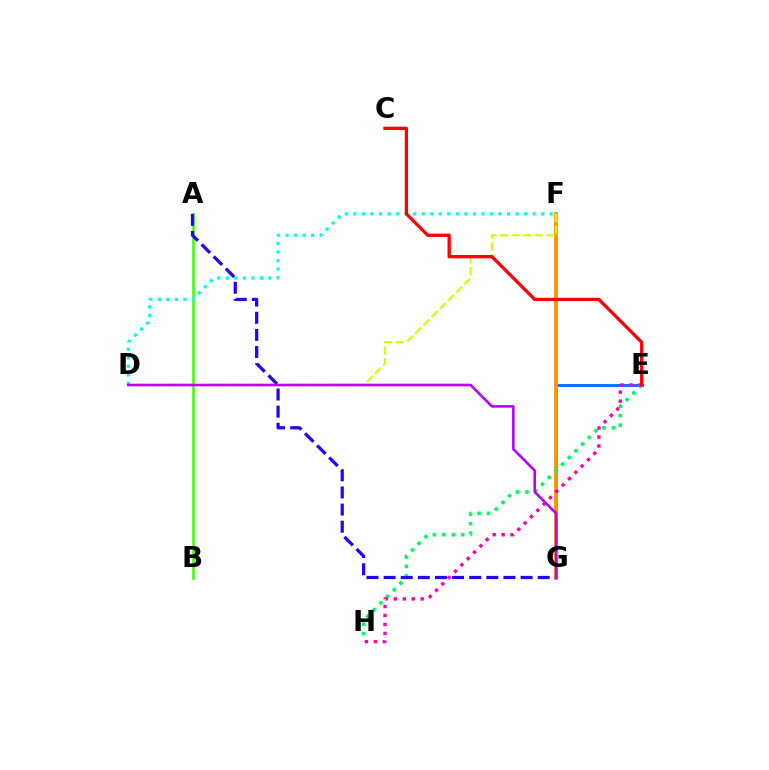{('E', 'G'): [{'color': '#0074ff', 'line_style': 'solid', 'thickness': 2.12}], ('F', 'G'): [{'color': '#ff9400', 'line_style': 'solid', 'thickness': 2.75}], ('E', 'H'): [{'color': '#00ff5c', 'line_style': 'dotted', 'thickness': 2.56}, {'color': '#ff00ac', 'line_style': 'dotted', 'thickness': 2.43}], ('A', 'B'): [{'color': '#3dff00', 'line_style': 'solid', 'thickness': 1.84}], ('A', 'G'): [{'color': '#2500ff', 'line_style': 'dashed', 'thickness': 2.33}], ('D', 'F'): [{'color': '#d1ff00', 'line_style': 'dashed', 'thickness': 1.57}, {'color': '#00fff6', 'line_style': 'dotted', 'thickness': 2.32}], ('C', 'E'): [{'color': '#ff0000', 'line_style': 'solid', 'thickness': 2.35}], ('D', 'G'): [{'color': '#b900ff', 'line_style': 'solid', 'thickness': 1.86}]}